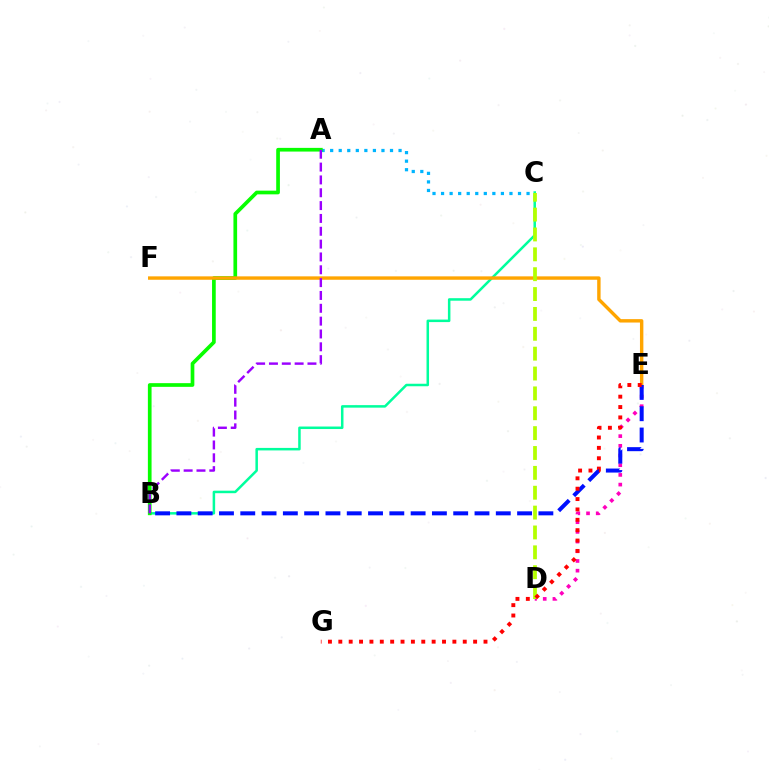{('A', 'C'): [{'color': '#00b5ff', 'line_style': 'dotted', 'thickness': 2.32}], ('B', 'C'): [{'color': '#00ff9d', 'line_style': 'solid', 'thickness': 1.81}], ('D', 'E'): [{'color': '#ff00bd', 'line_style': 'dotted', 'thickness': 2.63}], ('A', 'B'): [{'color': '#08ff00', 'line_style': 'solid', 'thickness': 2.66}, {'color': '#9b00ff', 'line_style': 'dashed', 'thickness': 1.74}], ('E', 'F'): [{'color': '#ffa500', 'line_style': 'solid', 'thickness': 2.45}], ('B', 'E'): [{'color': '#0010ff', 'line_style': 'dashed', 'thickness': 2.89}], ('C', 'D'): [{'color': '#b3ff00', 'line_style': 'dashed', 'thickness': 2.7}], ('E', 'G'): [{'color': '#ff0000', 'line_style': 'dotted', 'thickness': 2.82}]}